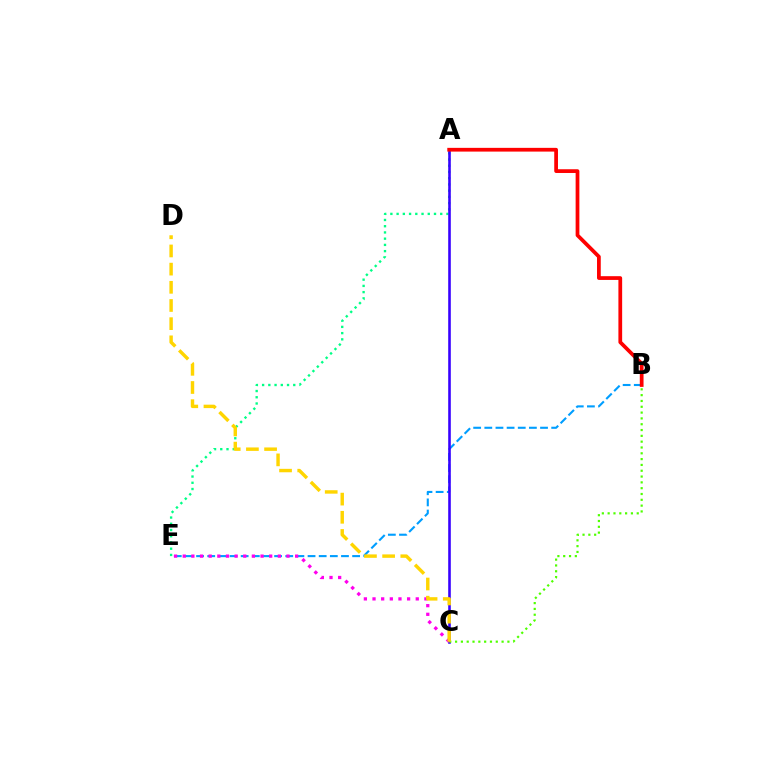{('B', 'E'): [{'color': '#009eff', 'line_style': 'dashed', 'thickness': 1.51}], ('A', 'E'): [{'color': '#00ff86', 'line_style': 'dotted', 'thickness': 1.69}], ('A', 'C'): [{'color': '#3700ff', 'line_style': 'solid', 'thickness': 1.86}], ('A', 'B'): [{'color': '#ff0000', 'line_style': 'solid', 'thickness': 2.69}], ('B', 'C'): [{'color': '#4fff00', 'line_style': 'dotted', 'thickness': 1.58}], ('C', 'E'): [{'color': '#ff00ed', 'line_style': 'dotted', 'thickness': 2.35}], ('C', 'D'): [{'color': '#ffd500', 'line_style': 'dashed', 'thickness': 2.47}]}